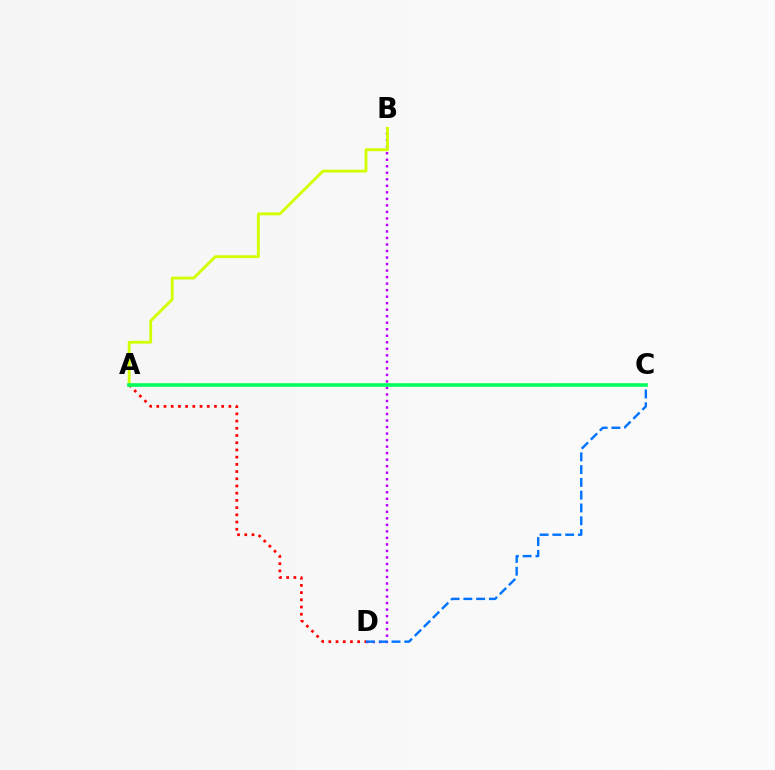{('B', 'D'): [{'color': '#b900ff', 'line_style': 'dotted', 'thickness': 1.77}], ('C', 'D'): [{'color': '#0074ff', 'line_style': 'dashed', 'thickness': 1.74}], ('A', 'D'): [{'color': '#ff0000', 'line_style': 'dotted', 'thickness': 1.96}], ('A', 'B'): [{'color': '#d1ff00', 'line_style': 'solid', 'thickness': 2.05}], ('A', 'C'): [{'color': '#00ff5c', 'line_style': 'solid', 'thickness': 2.6}]}